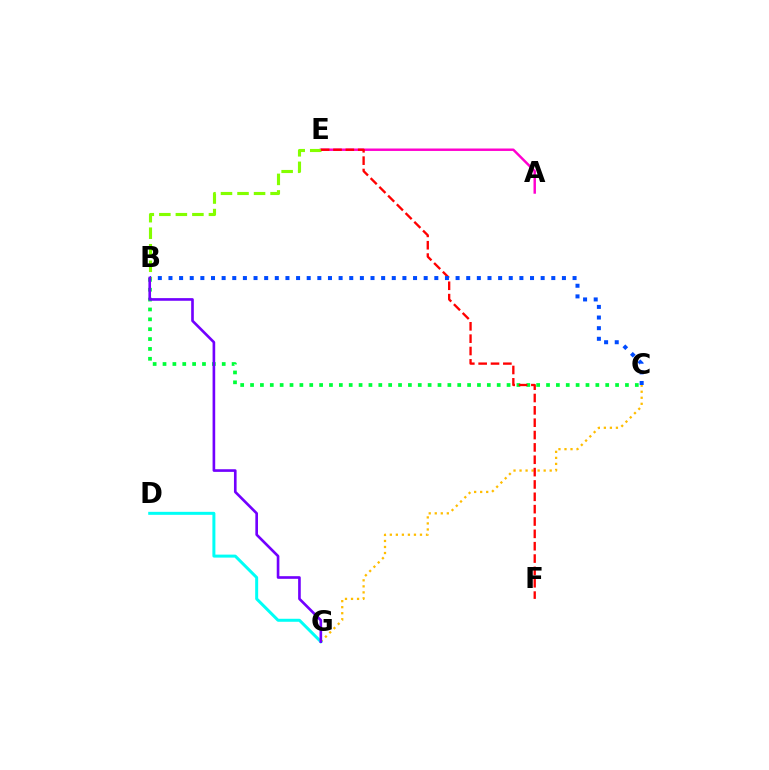{('A', 'E'): [{'color': '#ff00cf', 'line_style': 'solid', 'thickness': 1.76}], ('B', 'C'): [{'color': '#00ff39', 'line_style': 'dotted', 'thickness': 2.68}, {'color': '#004bff', 'line_style': 'dotted', 'thickness': 2.89}], ('C', 'G'): [{'color': '#ffbd00', 'line_style': 'dotted', 'thickness': 1.64}], ('B', 'E'): [{'color': '#84ff00', 'line_style': 'dashed', 'thickness': 2.25}], ('E', 'F'): [{'color': '#ff0000', 'line_style': 'dashed', 'thickness': 1.68}], ('D', 'G'): [{'color': '#00fff6', 'line_style': 'solid', 'thickness': 2.16}], ('B', 'G'): [{'color': '#7200ff', 'line_style': 'solid', 'thickness': 1.9}]}